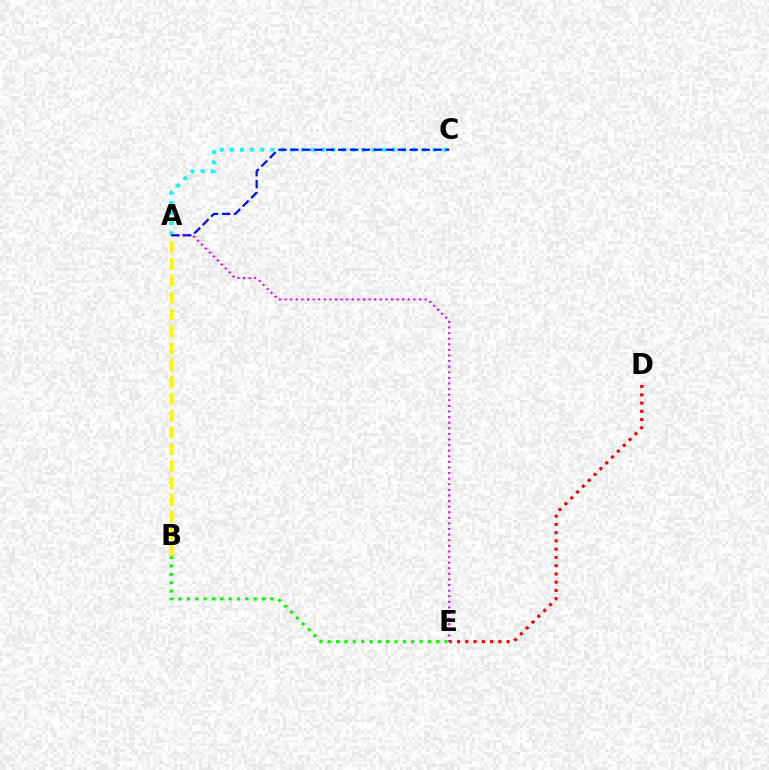{('A', 'E'): [{'color': '#ee00ff', 'line_style': 'dotted', 'thickness': 1.52}], ('A', 'C'): [{'color': '#00fff6', 'line_style': 'dotted', 'thickness': 2.75}, {'color': '#0010ff', 'line_style': 'dashed', 'thickness': 1.62}], ('D', 'E'): [{'color': '#ff0000', 'line_style': 'dotted', 'thickness': 2.24}], ('A', 'B'): [{'color': '#fcf500', 'line_style': 'dashed', 'thickness': 2.29}], ('B', 'E'): [{'color': '#08ff00', 'line_style': 'dotted', 'thickness': 2.27}]}